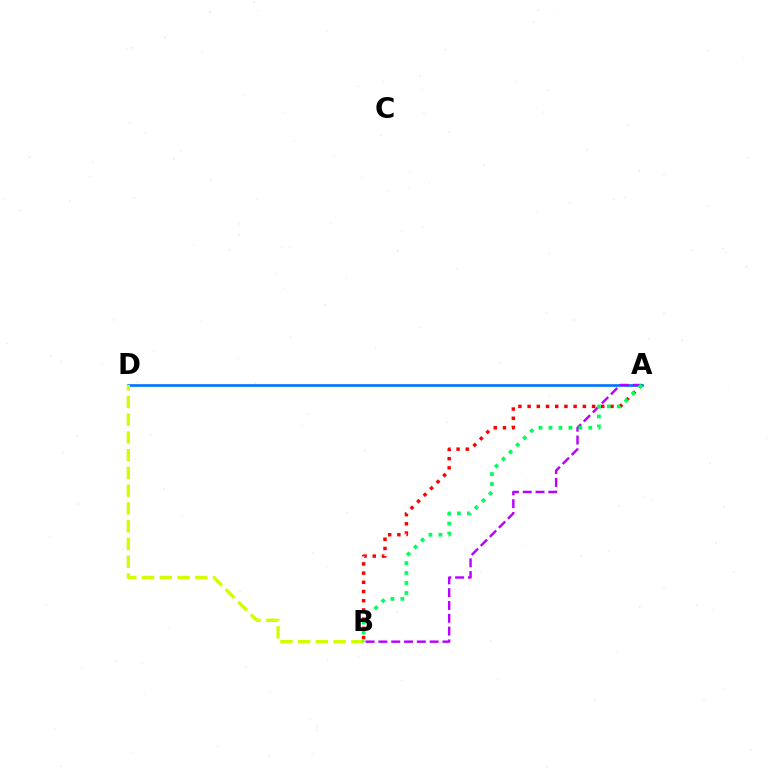{('A', 'B'): [{'color': '#ff0000', 'line_style': 'dotted', 'thickness': 2.5}, {'color': '#b900ff', 'line_style': 'dashed', 'thickness': 1.74}, {'color': '#00ff5c', 'line_style': 'dotted', 'thickness': 2.71}], ('A', 'D'): [{'color': '#0074ff', 'line_style': 'solid', 'thickness': 1.92}], ('B', 'D'): [{'color': '#d1ff00', 'line_style': 'dashed', 'thickness': 2.41}]}